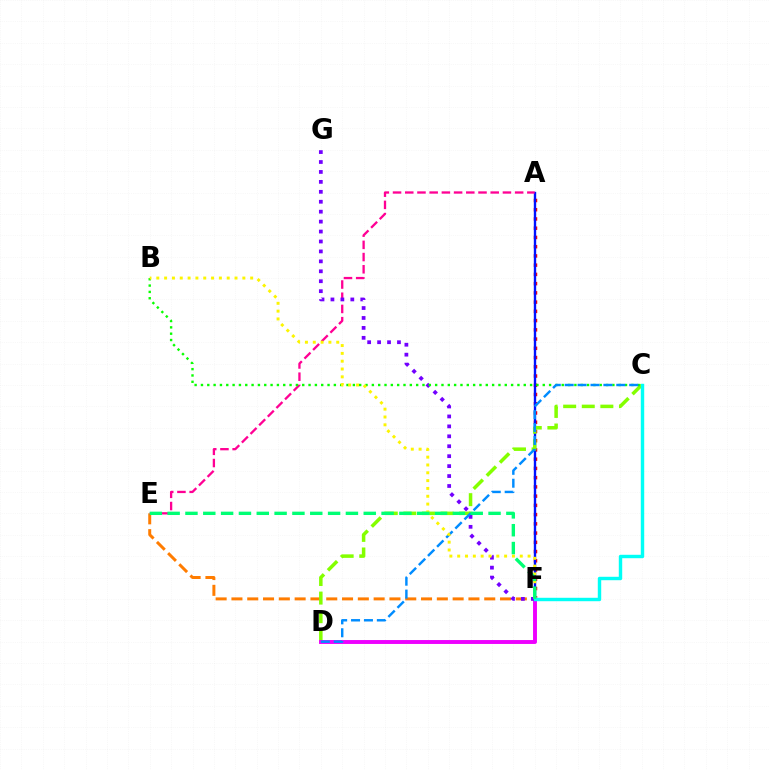{('A', 'F'): [{'color': '#ff0000', 'line_style': 'dotted', 'thickness': 2.51}, {'color': '#0010ff', 'line_style': 'solid', 'thickness': 1.71}], ('E', 'F'): [{'color': '#ff7c00', 'line_style': 'dashed', 'thickness': 2.15}, {'color': '#00ff74', 'line_style': 'dashed', 'thickness': 2.42}], ('C', 'D'): [{'color': '#84ff00', 'line_style': 'dashed', 'thickness': 2.53}, {'color': '#008cff', 'line_style': 'dashed', 'thickness': 1.75}], ('A', 'E'): [{'color': '#ff0094', 'line_style': 'dashed', 'thickness': 1.66}], ('D', 'F'): [{'color': '#ee00ff', 'line_style': 'solid', 'thickness': 2.81}], ('F', 'G'): [{'color': '#7200ff', 'line_style': 'dotted', 'thickness': 2.7}], ('B', 'C'): [{'color': '#08ff00', 'line_style': 'dotted', 'thickness': 1.72}], ('B', 'F'): [{'color': '#fcf500', 'line_style': 'dotted', 'thickness': 2.13}], ('C', 'F'): [{'color': '#00fff6', 'line_style': 'solid', 'thickness': 2.46}]}